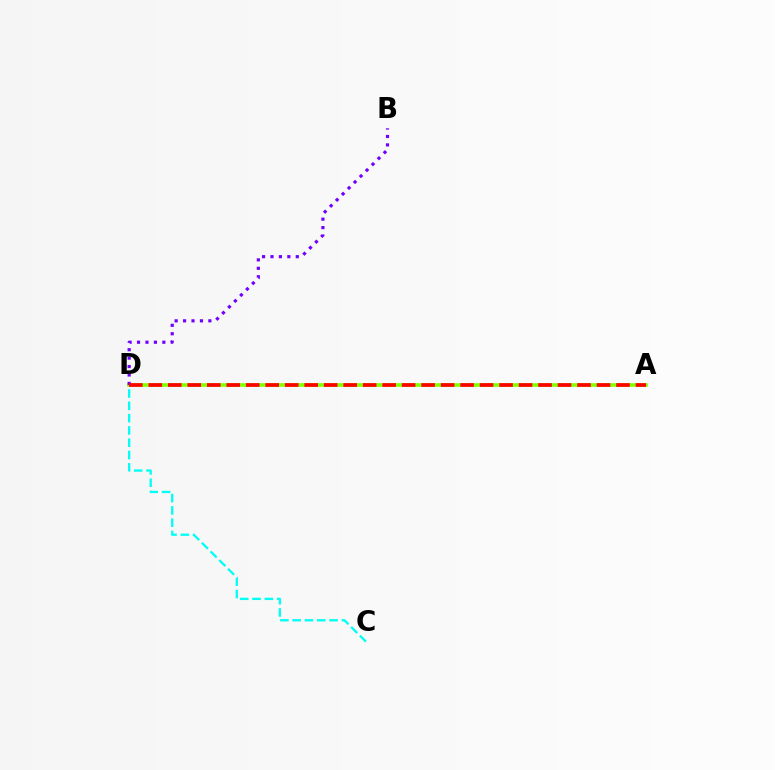{('C', 'D'): [{'color': '#00fff6', 'line_style': 'dashed', 'thickness': 1.67}], ('A', 'D'): [{'color': '#84ff00', 'line_style': 'solid', 'thickness': 2.65}, {'color': '#ff0000', 'line_style': 'dashed', 'thickness': 2.65}], ('B', 'D'): [{'color': '#7200ff', 'line_style': 'dotted', 'thickness': 2.29}]}